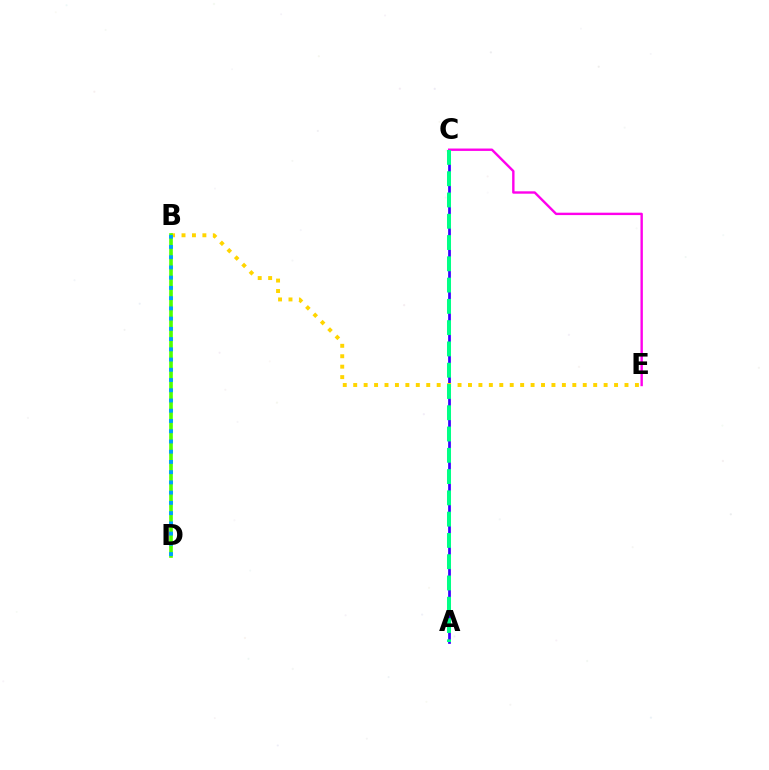{('A', 'C'): [{'color': '#3700ff', 'line_style': 'solid', 'thickness': 1.97}, {'color': '#00ff86', 'line_style': 'dashed', 'thickness': 2.89}], ('B', 'E'): [{'color': '#ffd500', 'line_style': 'dotted', 'thickness': 2.83}], ('B', 'D'): [{'color': '#ff0000', 'line_style': 'dotted', 'thickness': 1.56}, {'color': '#4fff00', 'line_style': 'solid', 'thickness': 2.61}, {'color': '#009eff', 'line_style': 'dotted', 'thickness': 2.78}], ('C', 'E'): [{'color': '#ff00ed', 'line_style': 'solid', 'thickness': 1.72}]}